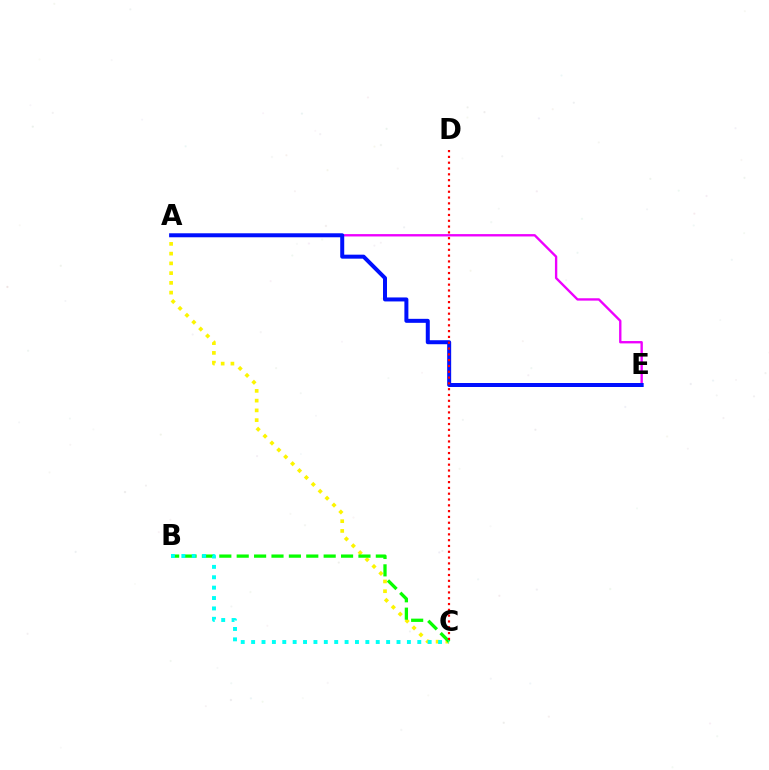{('A', 'C'): [{'color': '#fcf500', 'line_style': 'dotted', 'thickness': 2.65}], ('A', 'E'): [{'color': '#ee00ff', 'line_style': 'solid', 'thickness': 1.7}, {'color': '#0010ff', 'line_style': 'solid', 'thickness': 2.88}], ('B', 'C'): [{'color': '#08ff00', 'line_style': 'dashed', 'thickness': 2.36}, {'color': '#00fff6', 'line_style': 'dotted', 'thickness': 2.82}], ('C', 'D'): [{'color': '#ff0000', 'line_style': 'dotted', 'thickness': 1.58}]}